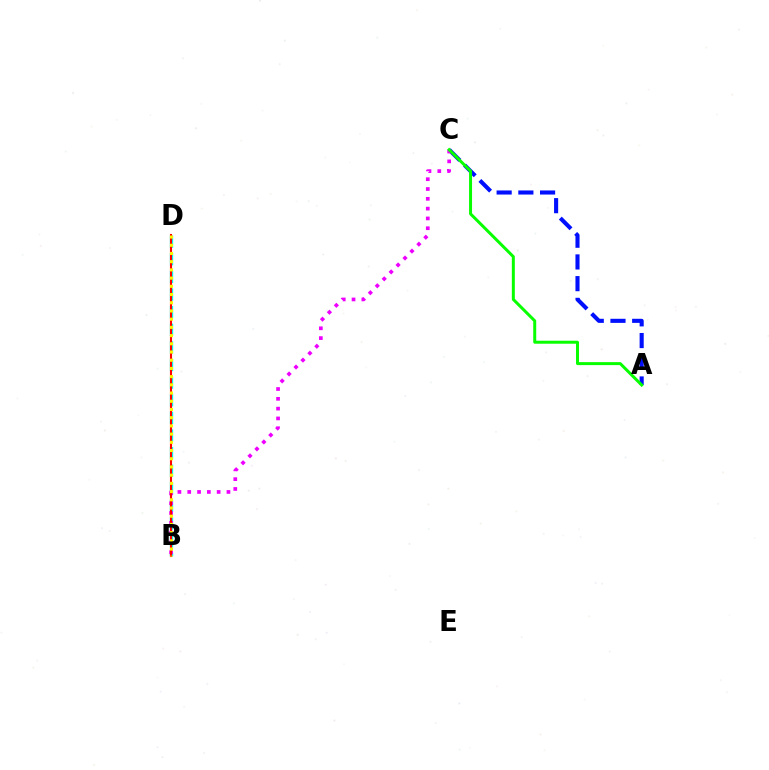{('B', 'D'): [{'color': '#00fff6', 'line_style': 'dashed', 'thickness': 2.39}, {'color': '#ff0000', 'line_style': 'solid', 'thickness': 1.51}, {'color': '#fcf500', 'line_style': 'dotted', 'thickness': 2.23}], ('A', 'C'): [{'color': '#0010ff', 'line_style': 'dashed', 'thickness': 2.95}, {'color': '#08ff00', 'line_style': 'solid', 'thickness': 2.15}], ('B', 'C'): [{'color': '#ee00ff', 'line_style': 'dotted', 'thickness': 2.66}]}